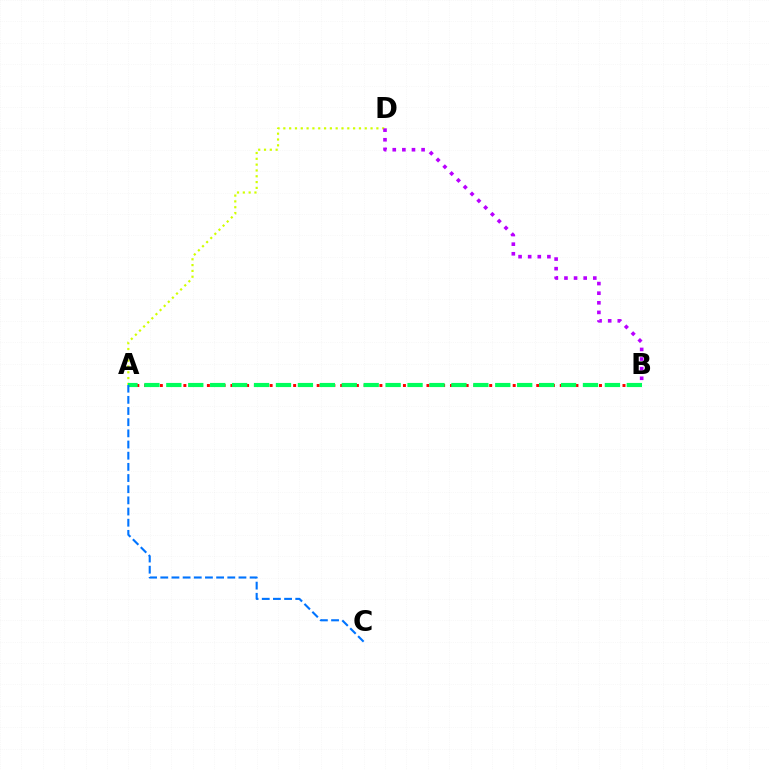{('A', 'D'): [{'color': '#d1ff00', 'line_style': 'dotted', 'thickness': 1.58}], ('A', 'B'): [{'color': '#ff0000', 'line_style': 'dotted', 'thickness': 2.13}, {'color': '#00ff5c', 'line_style': 'dashed', 'thickness': 2.98}], ('A', 'C'): [{'color': '#0074ff', 'line_style': 'dashed', 'thickness': 1.52}], ('B', 'D'): [{'color': '#b900ff', 'line_style': 'dotted', 'thickness': 2.61}]}